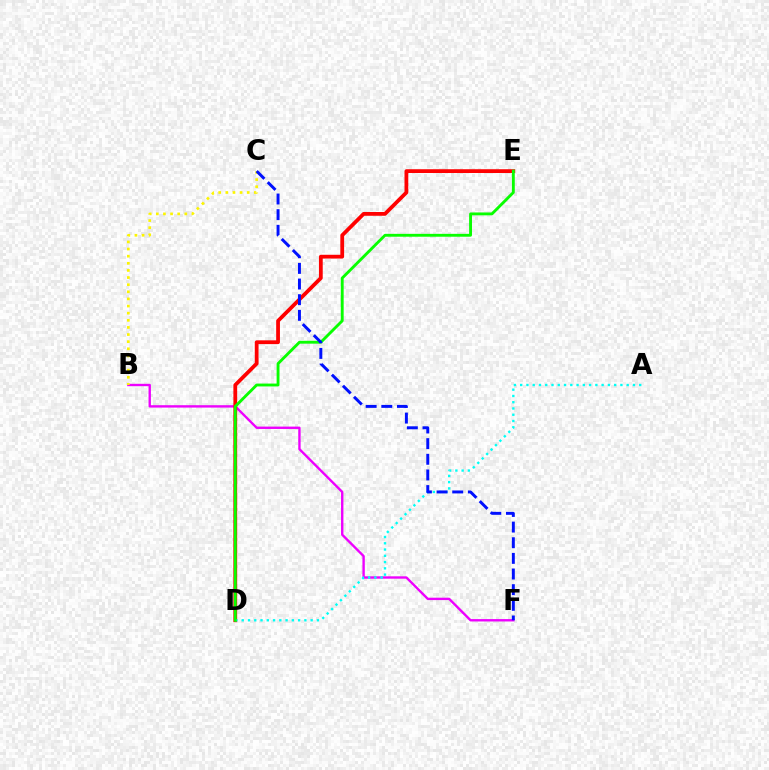{('B', 'F'): [{'color': '#ee00ff', 'line_style': 'solid', 'thickness': 1.71}], ('B', 'C'): [{'color': '#fcf500', 'line_style': 'dotted', 'thickness': 1.94}], ('D', 'E'): [{'color': '#ff0000', 'line_style': 'solid', 'thickness': 2.72}, {'color': '#08ff00', 'line_style': 'solid', 'thickness': 2.06}], ('A', 'D'): [{'color': '#00fff6', 'line_style': 'dotted', 'thickness': 1.7}], ('C', 'F'): [{'color': '#0010ff', 'line_style': 'dashed', 'thickness': 2.13}]}